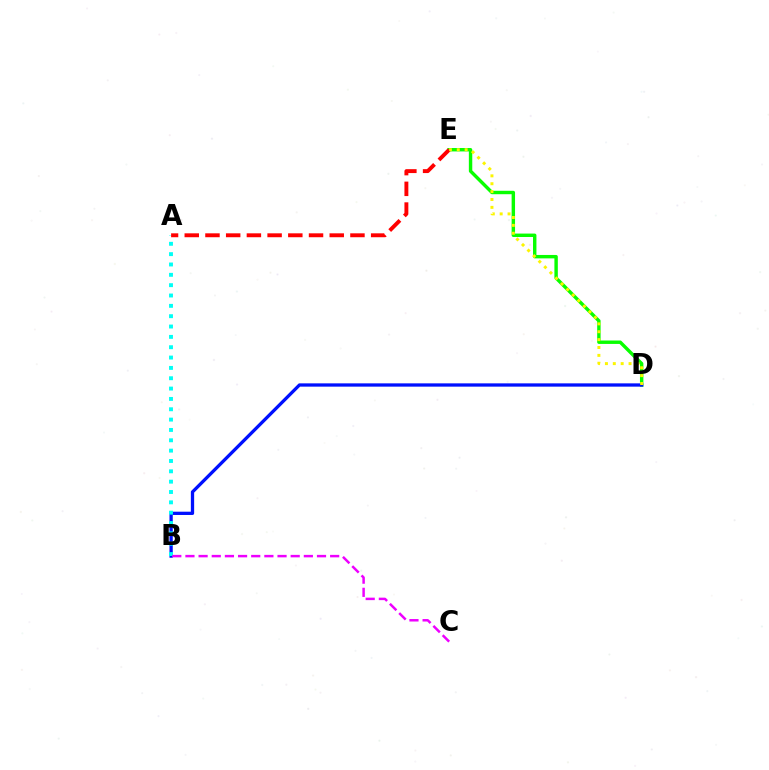{('D', 'E'): [{'color': '#08ff00', 'line_style': 'solid', 'thickness': 2.46}, {'color': '#fcf500', 'line_style': 'dotted', 'thickness': 2.14}], ('B', 'D'): [{'color': '#0010ff', 'line_style': 'solid', 'thickness': 2.37}], ('A', 'B'): [{'color': '#00fff6', 'line_style': 'dotted', 'thickness': 2.81}], ('A', 'E'): [{'color': '#ff0000', 'line_style': 'dashed', 'thickness': 2.81}], ('B', 'C'): [{'color': '#ee00ff', 'line_style': 'dashed', 'thickness': 1.79}]}